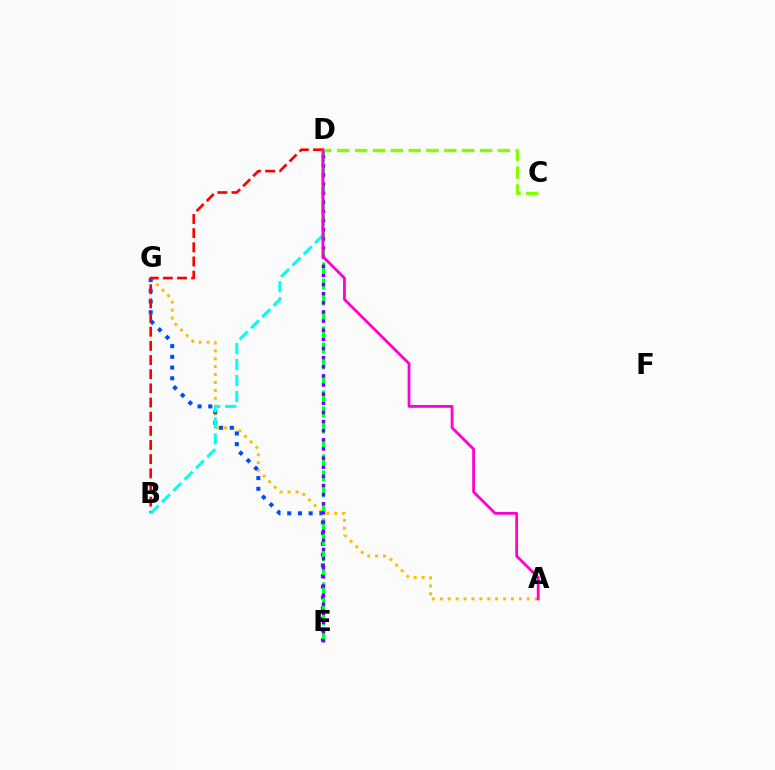{('A', 'G'): [{'color': '#ffbd00', 'line_style': 'dotted', 'thickness': 2.15}], ('C', 'D'): [{'color': '#84ff00', 'line_style': 'dashed', 'thickness': 2.42}], ('E', 'G'): [{'color': '#004bff', 'line_style': 'dotted', 'thickness': 2.91}], ('B', 'D'): [{'color': '#ff0000', 'line_style': 'dashed', 'thickness': 1.92}, {'color': '#00fff6', 'line_style': 'dashed', 'thickness': 2.17}], ('D', 'E'): [{'color': '#00ff39', 'line_style': 'dashed', 'thickness': 2.17}, {'color': '#7200ff', 'line_style': 'dotted', 'thickness': 2.48}], ('A', 'D'): [{'color': '#ff00cf', 'line_style': 'solid', 'thickness': 2.01}]}